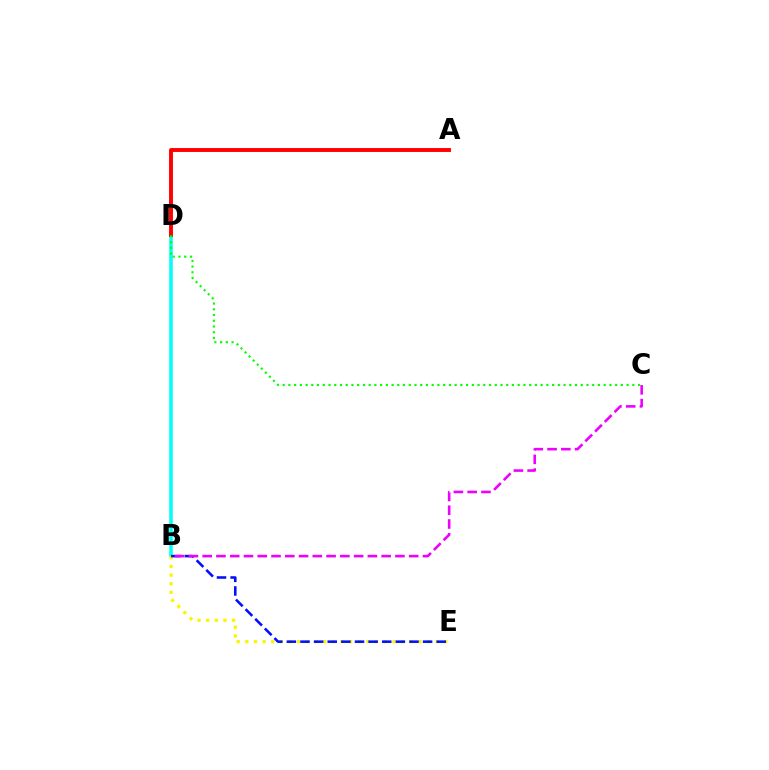{('B', 'D'): [{'color': '#00fff6', 'line_style': 'solid', 'thickness': 2.55}], ('B', 'E'): [{'color': '#fcf500', 'line_style': 'dotted', 'thickness': 2.35}, {'color': '#0010ff', 'line_style': 'dashed', 'thickness': 1.85}], ('A', 'D'): [{'color': '#ff0000', 'line_style': 'solid', 'thickness': 2.81}], ('B', 'C'): [{'color': '#ee00ff', 'line_style': 'dashed', 'thickness': 1.87}], ('C', 'D'): [{'color': '#08ff00', 'line_style': 'dotted', 'thickness': 1.56}]}